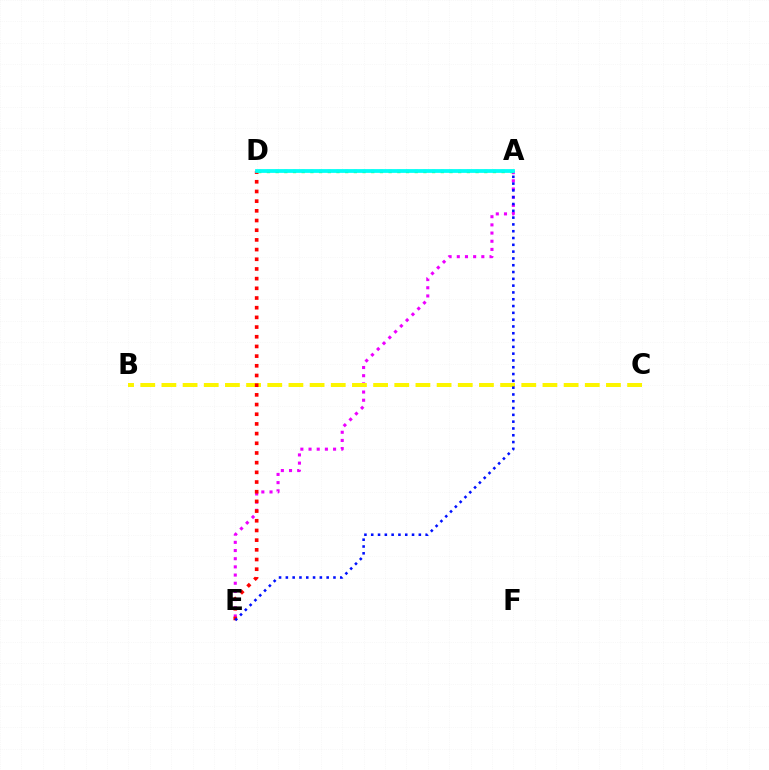{('A', 'E'): [{'color': '#ee00ff', 'line_style': 'dotted', 'thickness': 2.22}, {'color': '#0010ff', 'line_style': 'dotted', 'thickness': 1.85}], ('B', 'C'): [{'color': '#fcf500', 'line_style': 'dashed', 'thickness': 2.88}], ('D', 'E'): [{'color': '#ff0000', 'line_style': 'dotted', 'thickness': 2.63}], ('A', 'D'): [{'color': '#08ff00', 'line_style': 'dotted', 'thickness': 2.36}, {'color': '#00fff6', 'line_style': 'solid', 'thickness': 2.72}]}